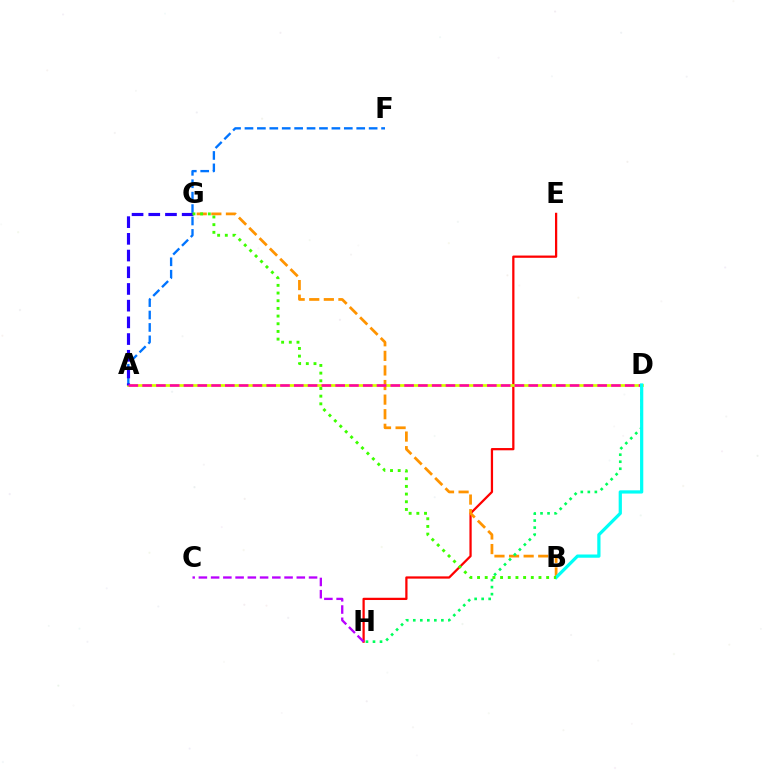{('E', 'H'): [{'color': '#ff0000', 'line_style': 'solid', 'thickness': 1.63}], ('A', 'F'): [{'color': '#0074ff', 'line_style': 'dashed', 'thickness': 1.69}], ('A', 'D'): [{'color': '#d1ff00', 'line_style': 'solid', 'thickness': 1.97}, {'color': '#ff00ac', 'line_style': 'dashed', 'thickness': 1.87}], ('B', 'G'): [{'color': '#ff9400', 'line_style': 'dashed', 'thickness': 1.98}, {'color': '#3dff00', 'line_style': 'dotted', 'thickness': 2.09}], ('D', 'H'): [{'color': '#00ff5c', 'line_style': 'dotted', 'thickness': 1.91}], ('A', 'G'): [{'color': '#2500ff', 'line_style': 'dashed', 'thickness': 2.27}], ('B', 'D'): [{'color': '#00fff6', 'line_style': 'solid', 'thickness': 2.33}], ('C', 'H'): [{'color': '#b900ff', 'line_style': 'dashed', 'thickness': 1.66}]}